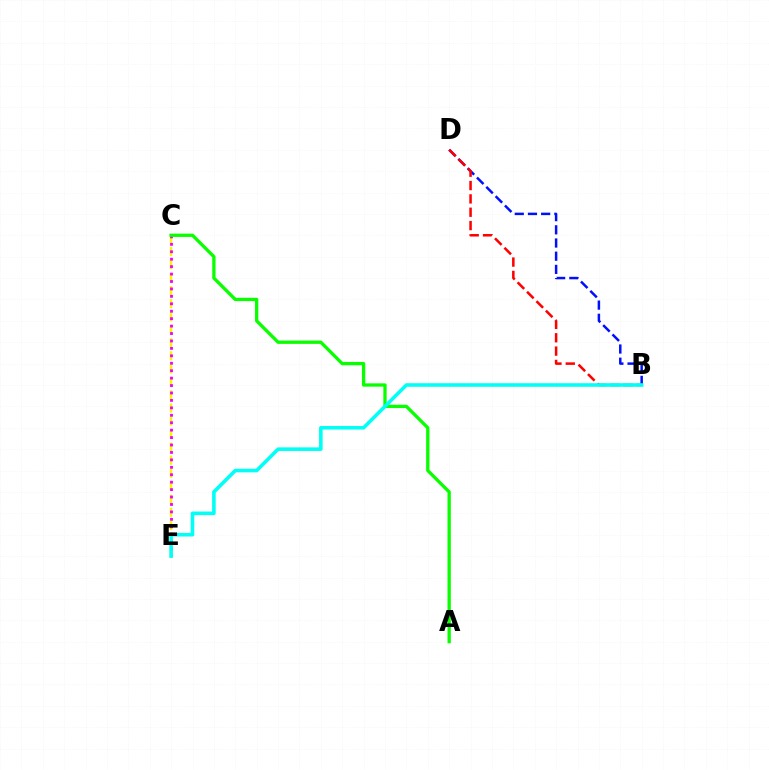{('B', 'D'): [{'color': '#0010ff', 'line_style': 'dashed', 'thickness': 1.79}, {'color': '#ff0000', 'line_style': 'dashed', 'thickness': 1.81}], ('C', 'E'): [{'color': '#fcf500', 'line_style': 'dashed', 'thickness': 1.77}, {'color': '#ee00ff', 'line_style': 'dotted', 'thickness': 2.02}], ('A', 'C'): [{'color': '#08ff00', 'line_style': 'solid', 'thickness': 2.37}], ('B', 'E'): [{'color': '#00fff6', 'line_style': 'solid', 'thickness': 2.58}]}